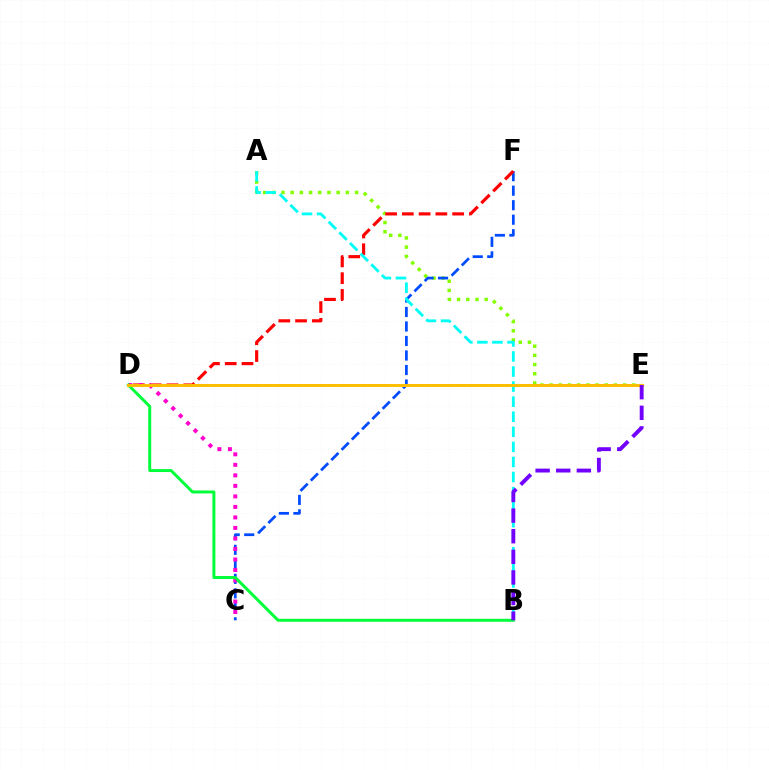{('A', 'E'): [{'color': '#84ff00', 'line_style': 'dotted', 'thickness': 2.5}], ('C', 'F'): [{'color': '#004bff', 'line_style': 'dashed', 'thickness': 1.97}], ('D', 'F'): [{'color': '#ff0000', 'line_style': 'dashed', 'thickness': 2.28}], ('C', 'D'): [{'color': '#ff00cf', 'line_style': 'dotted', 'thickness': 2.86}], ('A', 'B'): [{'color': '#00fff6', 'line_style': 'dashed', 'thickness': 2.05}], ('B', 'D'): [{'color': '#00ff39', 'line_style': 'solid', 'thickness': 2.13}], ('D', 'E'): [{'color': '#ffbd00', 'line_style': 'solid', 'thickness': 2.11}], ('B', 'E'): [{'color': '#7200ff', 'line_style': 'dashed', 'thickness': 2.8}]}